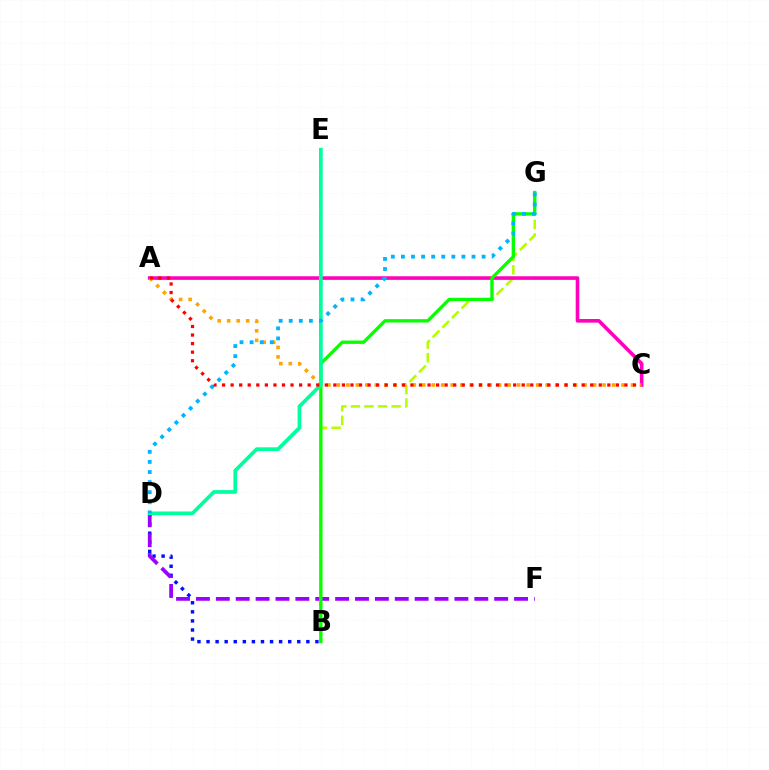{('B', 'D'): [{'color': '#0010ff', 'line_style': 'dotted', 'thickness': 2.47}], ('B', 'G'): [{'color': '#b3ff00', 'line_style': 'dashed', 'thickness': 1.84}, {'color': '#08ff00', 'line_style': 'solid', 'thickness': 2.41}], ('D', 'F'): [{'color': '#9b00ff', 'line_style': 'dashed', 'thickness': 2.7}], ('A', 'C'): [{'color': '#ff00bd', 'line_style': 'solid', 'thickness': 2.6}, {'color': '#ffa500', 'line_style': 'dotted', 'thickness': 2.58}, {'color': '#ff0000', 'line_style': 'dotted', 'thickness': 2.33}], ('D', 'E'): [{'color': '#00ff9d', 'line_style': 'solid', 'thickness': 2.68}], ('D', 'G'): [{'color': '#00b5ff', 'line_style': 'dotted', 'thickness': 2.74}]}